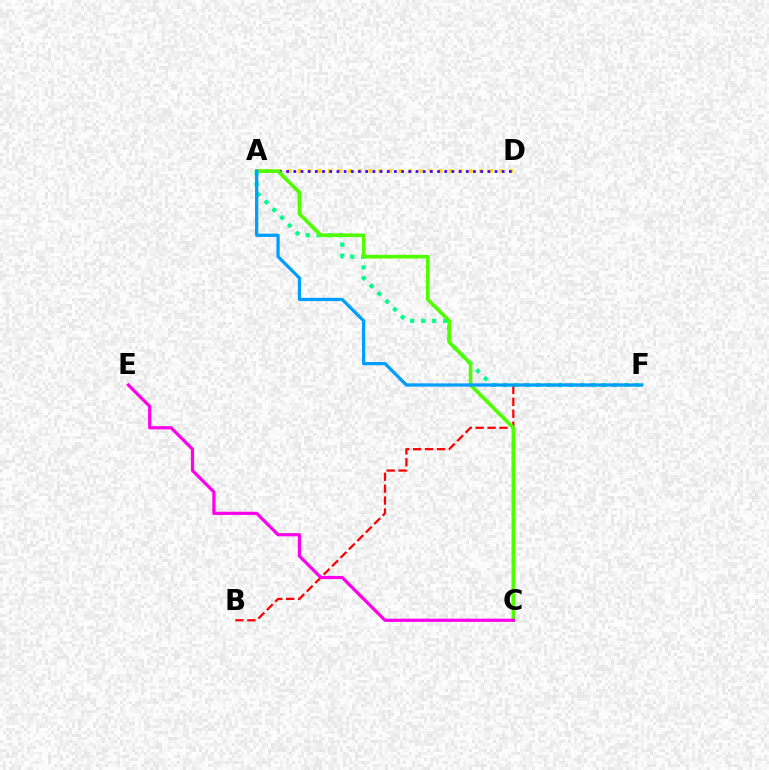{('A', 'D'): [{'color': '#ffd500', 'line_style': 'dotted', 'thickness': 2.74}, {'color': '#3700ff', 'line_style': 'dotted', 'thickness': 1.95}], ('B', 'F'): [{'color': '#ff0000', 'line_style': 'dashed', 'thickness': 1.62}], ('A', 'F'): [{'color': '#00ff86', 'line_style': 'dotted', 'thickness': 2.99}, {'color': '#009eff', 'line_style': 'solid', 'thickness': 2.35}], ('A', 'C'): [{'color': '#4fff00', 'line_style': 'solid', 'thickness': 2.61}], ('C', 'E'): [{'color': '#ff00ed', 'line_style': 'solid', 'thickness': 2.3}]}